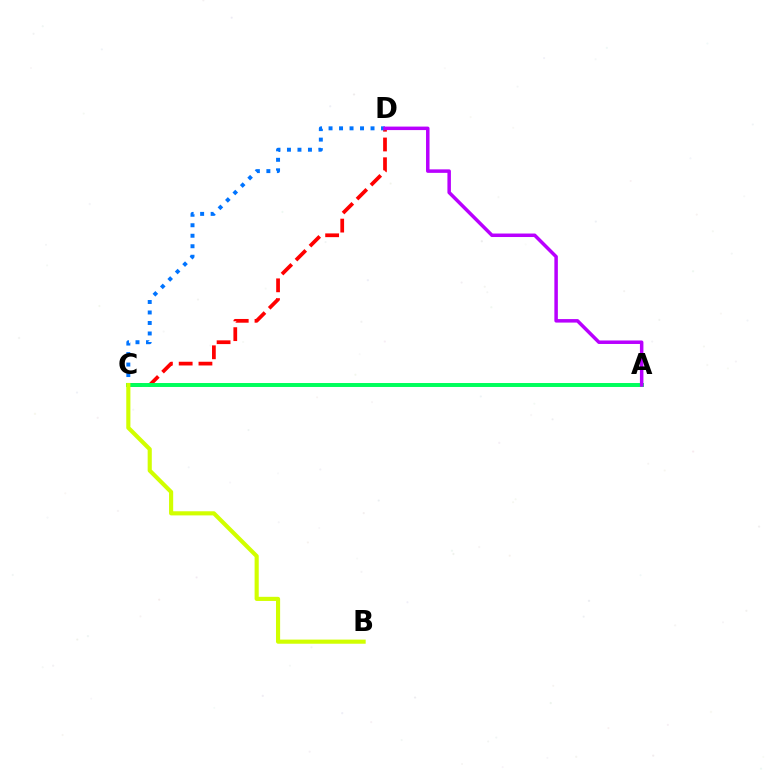{('C', 'D'): [{'color': '#ff0000', 'line_style': 'dashed', 'thickness': 2.69}, {'color': '#0074ff', 'line_style': 'dotted', 'thickness': 2.85}], ('A', 'C'): [{'color': '#00ff5c', 'line_style': 'solid', 'thickness': 2.84}], ('B', 'C'): [{'color': '#d1ff00', 'line_style': 'solid', 'thickness': 2.97}], ('A', 'D'): [{'color': '#b900ff', 'line_style': 'solid', 'thickness': 2.52}]}